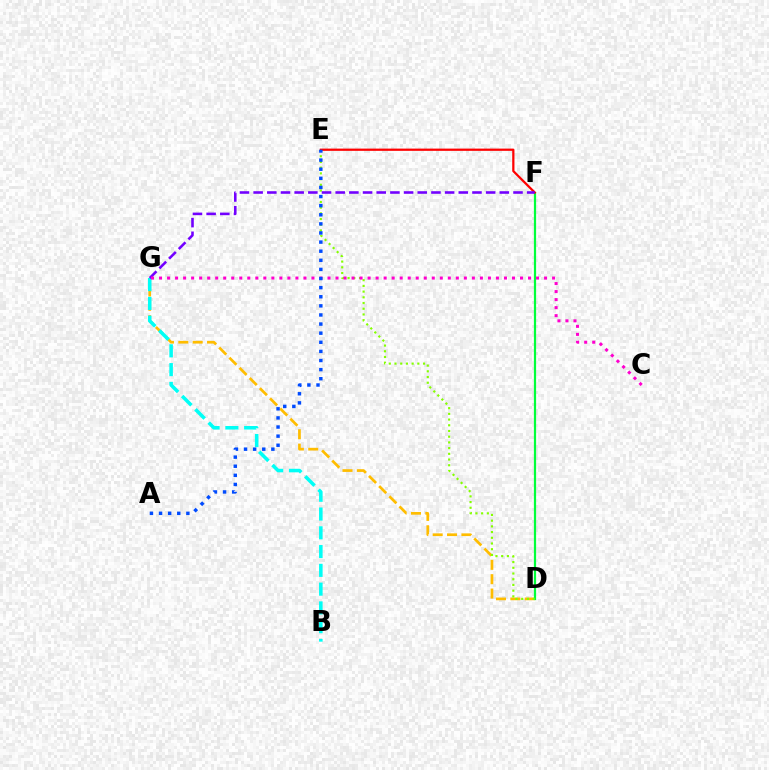{('D', 'G'): [{'color': '#ffbd00', 'line_style': 'dashed', 'thickness': 1.95}], ('D', 'F'): [{'color': '#00ff39', 'line_style': 'solid', 'thickness': 1.6}], ('D', 'E'): [{'color': '#84ff00', 'line_style': 'dotted', 'thickness': 1.55}], ('B', 'G'): [{'color': '#00fff6', 'line_style': 'dashed', 'thickness': 2.55}], ('E', 'F'): [{'color': '#ff0000', 'line_style': 'solid', 'thickness': 1.62}], ('F', 'G'): [{'color': '#7200ff', 'line_style': 'dashed', 'thickness': 1.86}], ('C', 'G'): [{'color': '#ff00cf', 'line_style': 'dotted', 'thickness': 2.18}], ('A', 'E'): [{'color': '#004bff', 'line_style': 'dotted', 'thickness': 2.47}]}